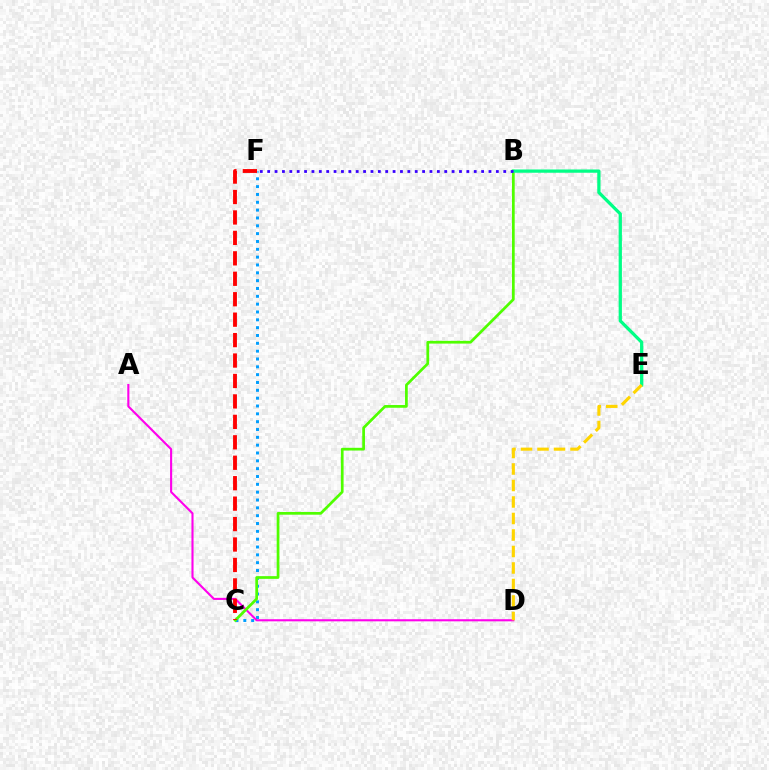{('C', 'F'): [{'color': '#009eff', 'line_style': 'dotted', 'thickness': 2.13}, {'color': '#ff0000', 'line_style': 'dashed', 'thickness': 2.78}], ('A', 'D'): [{'color': '#ff00ed', 'line_style': 'solid', 'thickness': 1.51}], ('B', 'C'): [{'color': '#4fff00', 'line_style': 'solid', 'thickness': 1.96}], ('B', 'E'): [{'color': '#00ff86', 'line_style': 'solid', 'thickness': 2.35}], ('B', 'F'): [{'color': '#3700ff', 'line_style': 'dotted', 'thickness': 2.0}], ('D', 'E'): [{'color': '#ffd500', 'line_style': 'dashed', 'thickness': 2.24}]}